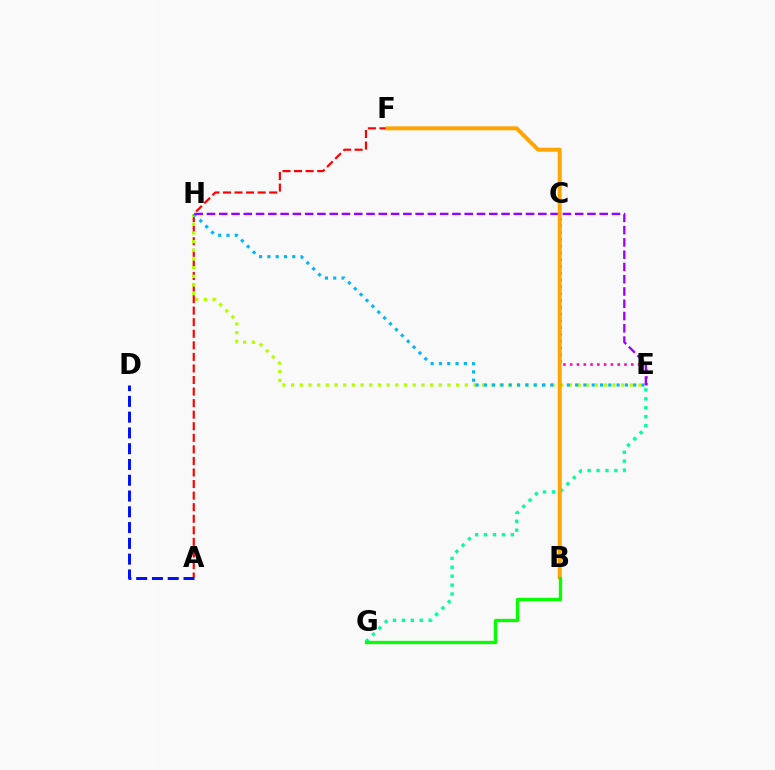{('E', 'G'): [{'color': '#00ff9d', 'line_style': 'dotted', 'thickness': 2.42}], ('A', 'F'): [{'color': '#ff0000', 'line_style': 'dashed', 'thickness': 1.57}], ('C', 'E'): [{'color': '#ff00bd', 'line_style': 'dotted', 'thickness': 1.84}], ('A', 'D'): [{'color': '#0010ff', 'line_style': 'dashed', 'thickness': 2.14}], ('E', 'H'): [{'color': '#b3ff00', 'line_style': 'dotted', 'thickness': 2.36}, {'color': '#00b5ff', 'line_style': 'dotted', 'thickness': 2.25}, {'color': '#9b00ff', 'line_style': 'dashed', 'thickness': 1.67}], ('B', 'F'): [{'color': '#ffa500', 'line_style': 'solid', 'thickness': 2.84}], ('B', 'G'): [{'color': '#08ff00', 'line_style': 'solid', 'thickness': 2.39}]}